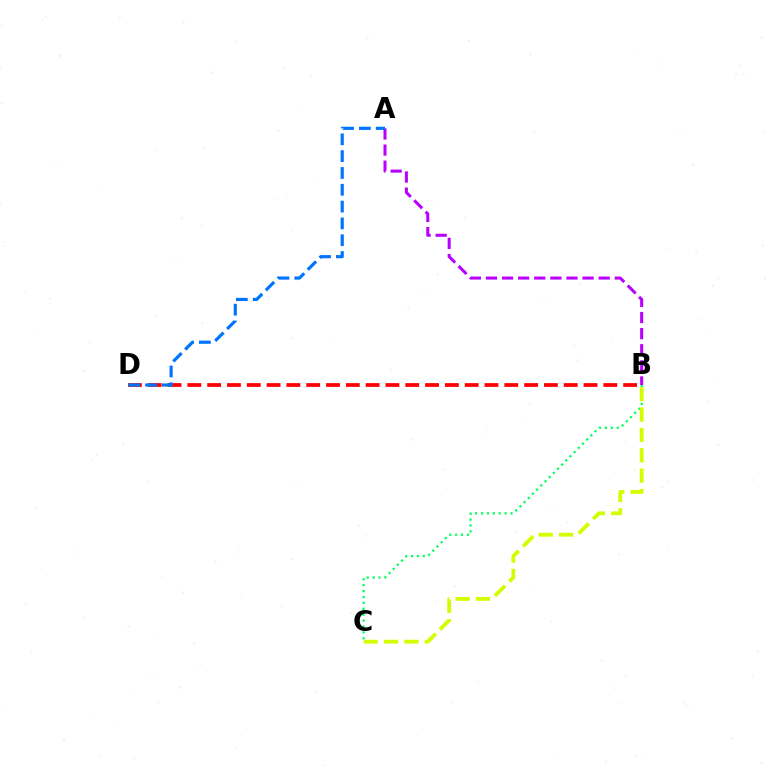{('B', 'C'): [{'color': '#00ff5c', 'line_style': 'dotted', 'thickness': 1.6}, {'color': '#d1ff00', 'line_style': 'dashed', 'thickness': 2.77}], ('A', 'B'): [{'color': '#b900ff', 'line_style': 'dashed', 'thickness': 2.19}], ('B', 'D'): [{'color': '#ff0000', 'line_style': 'dashed', 'thickness': 2.69}], ('A', 'D'): [{'color': '#0074ff', 'line_style': 'dashed', 'thickness': 2.28}]}